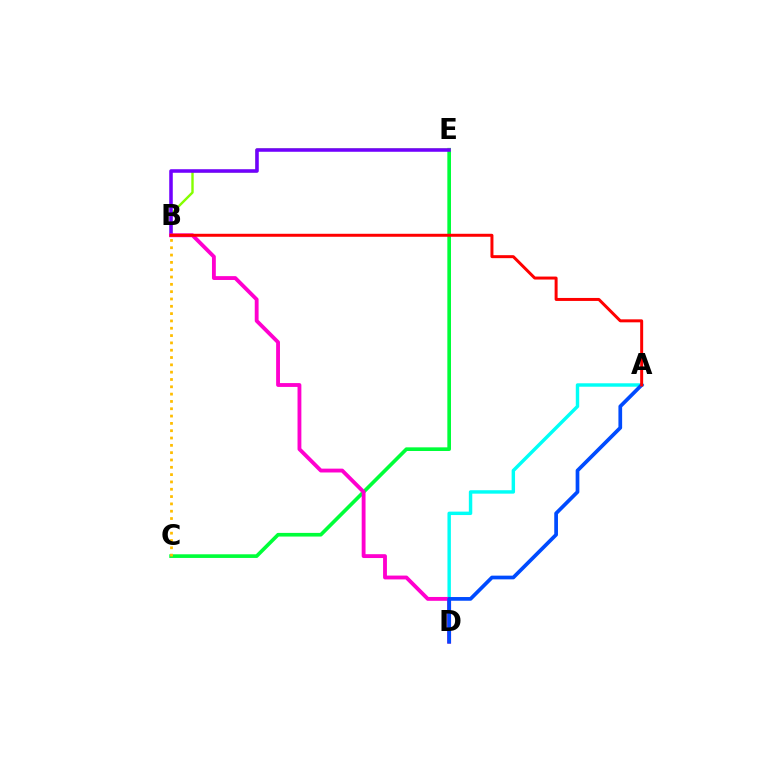{('A', 'D'): [{'color': '#00fff6', 'line_style': 'solid', 'thickness': 2.47}, {'color': '#004bff', 'line_style': 'solid', 'thickness': 2.67}], ('C', 'E'): [{'color': '#00ff39', 'line_style': 'solid', 'thickness': 2.63}], ('B', 'E'): [{'color': '#84ff00', 'line_style': 'solid', 'thickness': 1.73}, {'color': '#7200ff', 'line_style': 'solid', 'thickness': 2.55}], ('B', 'D'): [{'color': '#ff00cf', 'line_style': 'solid', 'thickness': 2.77}], ('A', 'B'): [{'color': '#ff0000', 'line_style': 'solid', 'thickness': 2.15}], ('B', 'C'): [{'color': '#ffbd00', 'line_style': 'dotted', 'thickness': 1.99}]}